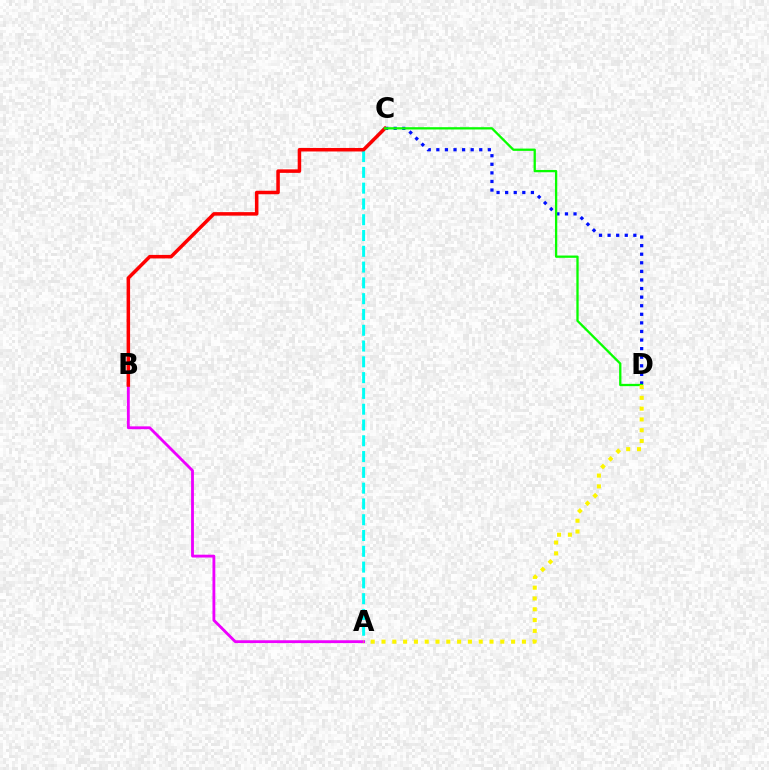{('A', 'C'): [{'color': '#00fff6', 'line_style': 'dashed', 'thickness': 2.14}], ('C', 'D'): [{'color': '#0010ff', 'line_style': 'dotted', 'thickness': 2.33}, {'color': '#08ff00', 'line_style': 'solid', 'thickness': 1.65}], ('A', 'B'): [{'color': '#ee00ff', 'line_style': 'solid', 'thickness': 2.04}], ('B', 'C'): [{'color': '#ff0000', 'line_style': 'solid', 'thickness': 2.53}], ('A', 'D'): [{'color': '#fcf500', 'line_style': 'dotted', 'thickness': 2.93}]}